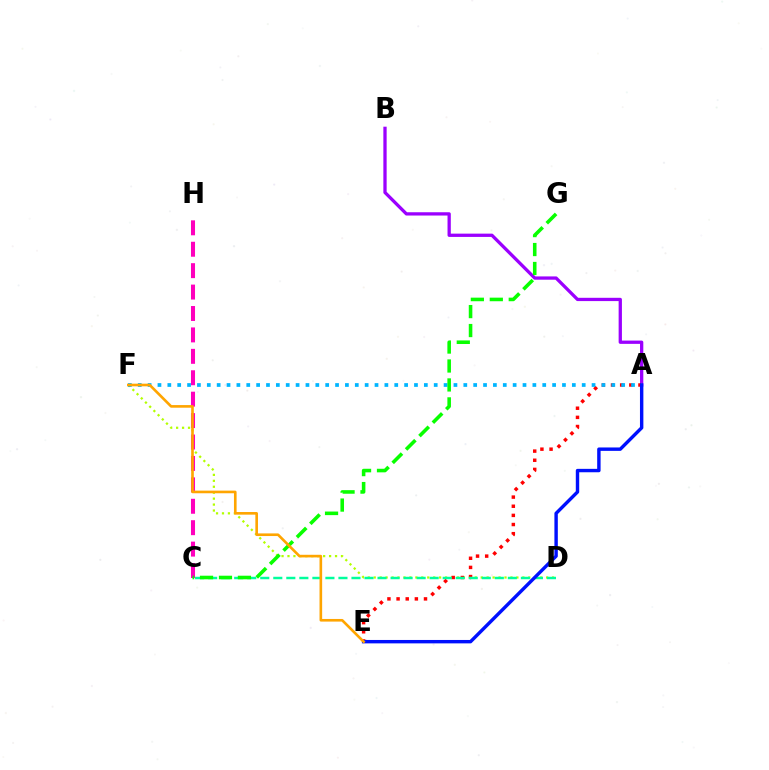{('A', 'B'): [{'color': '#9b00ff', 'line_style': 'solid', 'thickness': 2.37}], ('D', 'F'): [{'color': '#b3ff00', 'line_style': 'dotted', 'thickness': 1.62}], ('C', 'H'): [{'color': '#ff00bd', 'line_style': 'dashed', 'thickness': 2.91}], ('A', 'E'): [{'color': '#ff0000', 'line_style': 'dotted', 'thickness': 2.48}, {'color': '#0010ff', 'line_style': 'solid', 'thickness': 2.45}], ('C', 'D'): [{'color': '#00ff9d', 'line_style': 'dashed', 'thickness': 1.77}], ('A', 'F'): [{'color': '#00b5ff', 'line_style': 'dotted', 'thickness': 2.68}], ('C', 'G'): [{'color': '#08ff00', 'line_style': 'dashed', 'thickness': 2.57}], ('E', 'F'): [{'color': '#ffa500', 'line_style': 'solid', 'thickness': 1.89}]}